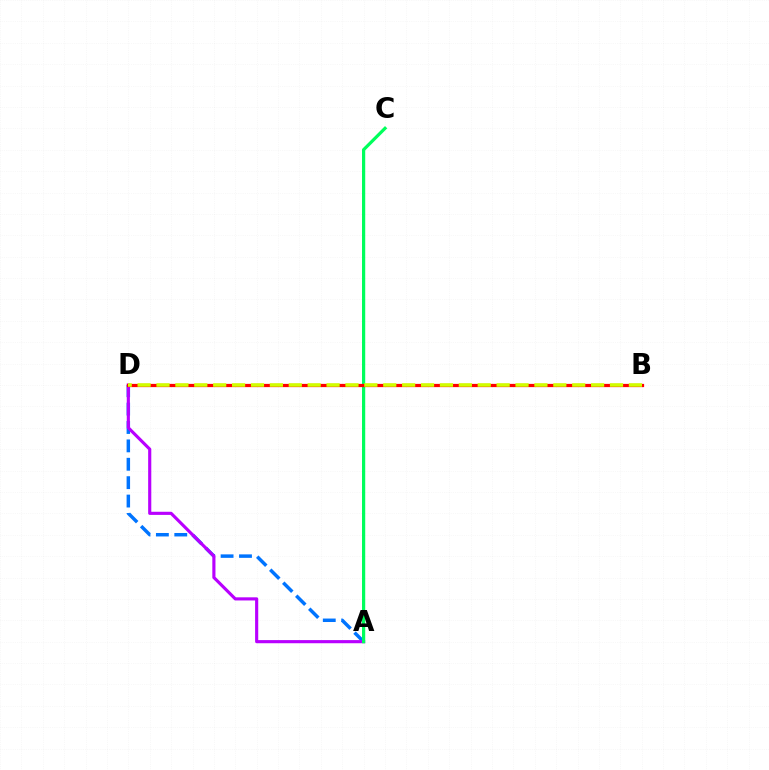{('A', 'D'): [{'color': '#0074ff', 'line_style': 'dashed', 'thickness': 2.5}, {'color': '#b900ff', 'line_style': 'solid', 'thickness': 2.26}], ('A', 'C'): [{'color': '#00ff5c', 'line_style': 'solid', 'thickness': 2.31}], ('B', 'D'): [{'color': '#ff0000', 'line_style': 'solid', 'thickness': 2.33}, {'color': '#d1ff00', 'line_style': 'dashed', 'thickness': 2.57}]}